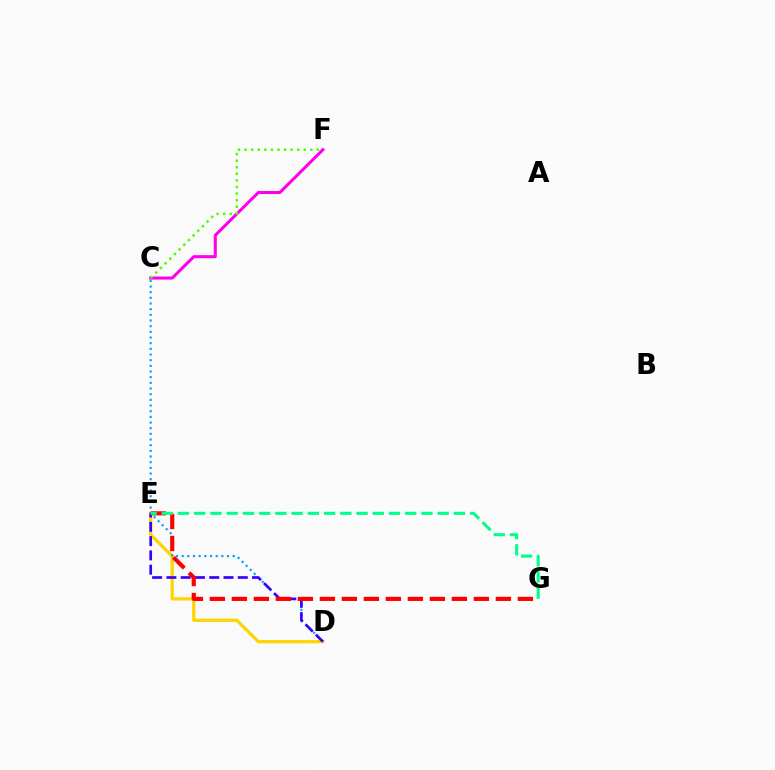{('D', 'E'): [{'color': '#ffd500', 'line_style': 'solid', 'thickness': 2.34}, {'color': '#3700ff', 'line_style': 'dashed', 'thickness': 1.94}], ('C', 'F'): [{'color': '#ff00ed', 'line_style': 'solid', 'thickness': 2.2}, {'color': '#4fff00', 'line_style': 'dotted', 'thickness': 1.79}], ('C', 'D'): [{'color': '#009eff', 'line_style': 'dotted', 'thickness': 1.54}], ('E', 'G'): [{'color': '#ff0000', 'line_style': 'dashed', 'thickness': 2.99}, {'color': '#00ff86', 'line_style': 'dashed', 'thickness': 2.21}]}